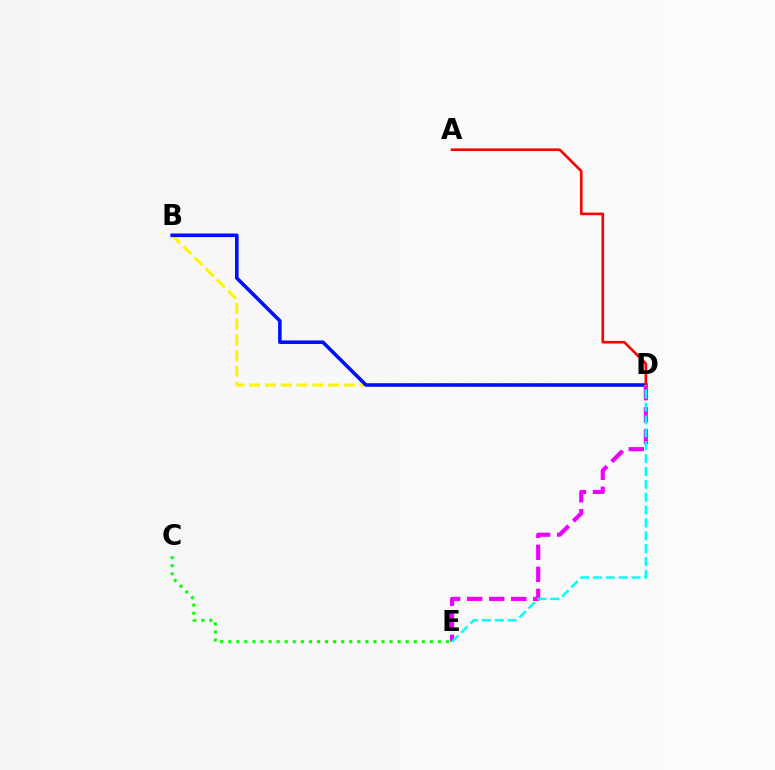{('B', 'D'): [{'color': '#fcf500', 'line_style': 'dashed', 'thickness': 2.14}, {'color': '#0010ff', 'line_style': 'solid', 'thickness': 2.58}], ('D', 'E'): [{'color': '#ee00ff', 'line_style': 'dashed', 'thickness': 2.99}, {'color': '#00fff6', 'line_style': 'dashed', 'thickness': 1.75}], ('A', 'D'): [{'color': '#ff0000', 'line_style': 'solid', 'thickness': 1.9}], ('C', 'E'): [{'color': '#08ff00', 'line_style': 'dotted', 'thickness': 2.19}]}